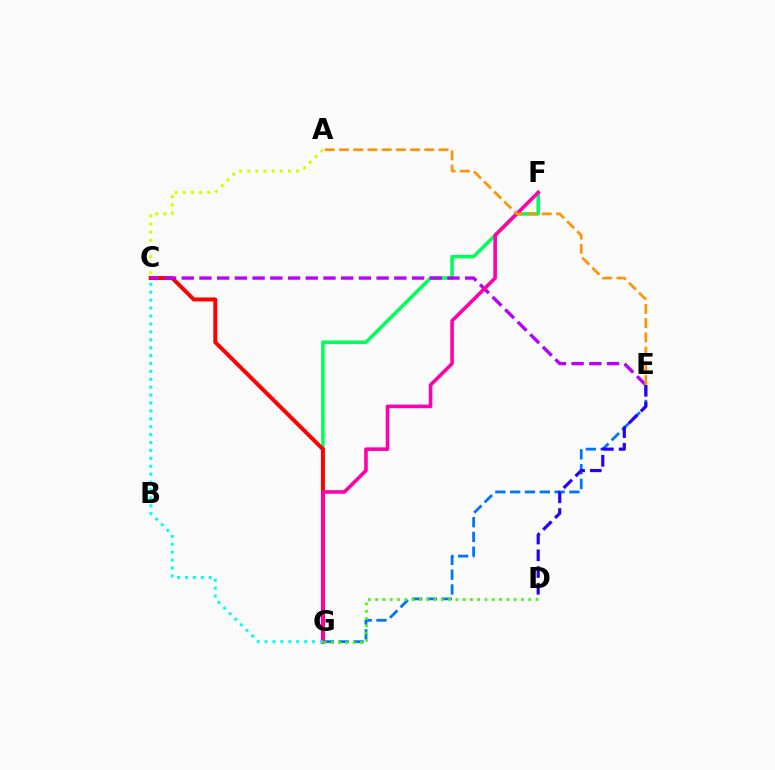{('E', 'G'): [{'color': '#0074ff', 'line_style': 'dashed', 'thickness': 2.01}], ('D', 'E'): [{'color': '#2500ff', 'line_style': 'dashed', 'thickness': 2.27}], ('F', 'G'): [{'color': '#00ff5c', 'line_style': 'solid', 'thickness': 2.55}, {'color': '#ff00ac', 'line_style': 'solid', 'thickness': 2.58}], ('C', 'G'): [{'color': '#ff0000', 'line_style': 'solid', 'thickness': 2.85}, {'color': '#00fff6', 'line_style': 'dotted', 'thickness': 2.15}], ('C', 'E'): [{'color': '#b900ff', 'line_style': 'dashed', 'thickness': 2.41}], ('A', 'C'): [{'color': '#d1ff00', 'line_style': 'dotted', 'thickness': 2.21}], ('D', 'G'): [{'color': '#3dff00', 'line_style': 'dotted', 'thickness': 1.98}], ('A', 'E'): [{'color': '#ff9400', 'line_style': 'dashed', 'thickness': 1.93}]}